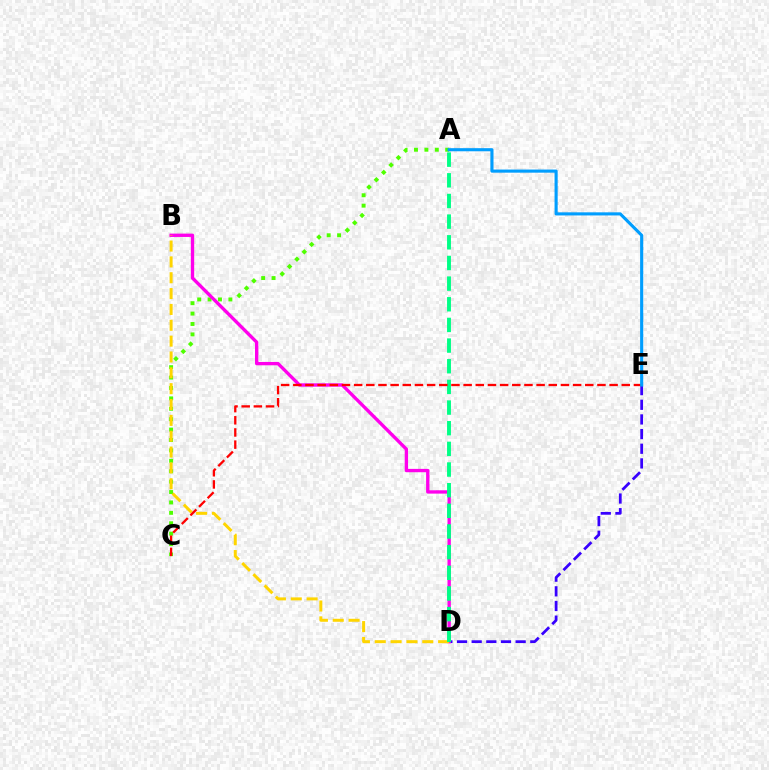{('A', 'C'): [{'color': '#4fff00', 'line_style': 'dotted', 'thickness': 2.83}], ('D', 'E'): [{'color': '#3700ff', 'line_style': 'dashed', 'thickness': 1.99}], ('B', 'D'): [{'color': '#ff00ed', 'line_style': 'solid', 'thickness': 2.41}, {'color': '#ffd500', 'line_style': 'dashed', 'thickness': 2.15}], ('A', 'D'): [{'color': '#00ff86', 'line_style': 'dashed', 'thickness': 2.81}], ('C', 'E'): [{'color': '#ff0000', 'line_style': 'dashed', 'thickness': 1.65}], ('A', 'E'): [{'color': '#009eff', 'line_style': 'solid', 'thickness': 2.24}]}